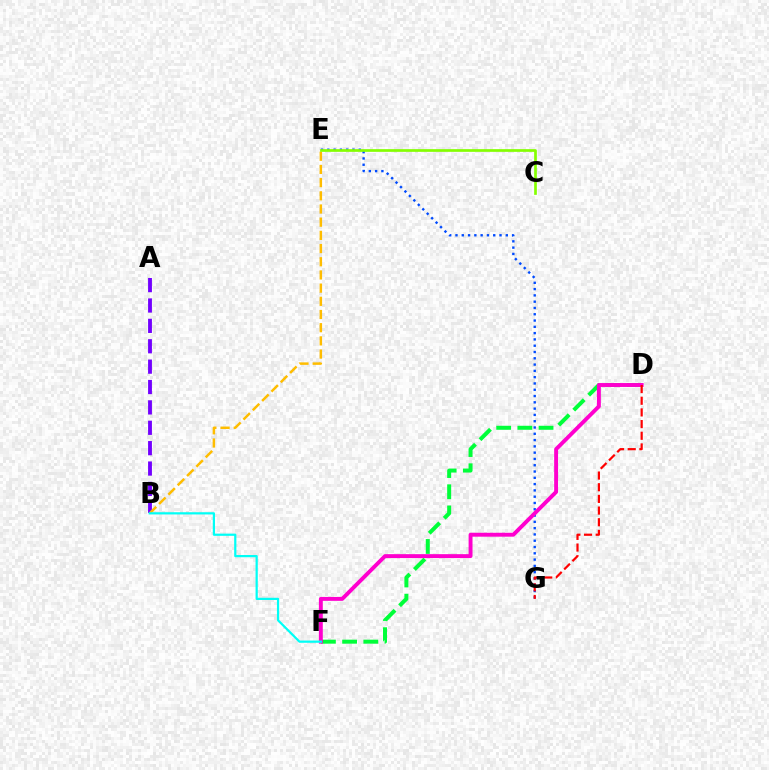{('D', 'F'): [{'color': '#00ff39', 'line_style': 'dashed', 'thickness': 2.88}, {'color': '#ff00cf', 'line_style': 'solid', 'thickness': 2.82}], ('A', 'B'): [{'color': '#7200ff', 'line_style': 'dashed', 'thickness': 2.77}], ('E', 'G'): [{'color': '#004bff', 'line_style': 'dotted', 'thickness': 1.71}], ('B', 'E'): [{'color': '#ffbd00', 'line_style': 'dashed', 'thickness': 1.79}], ('C', 'E'): [{'color': '#84ff00', 'line_style': 'solid', 'thickness': 1.94}], ('D', 'G'): [{'color': '#ff0000', 'line_style': 'dashed', 'thickness': 1.59}], ('B', 'F'): [{'color': '#00fff6', 'line_style': 'solid', 'thickness': 1.59}]}